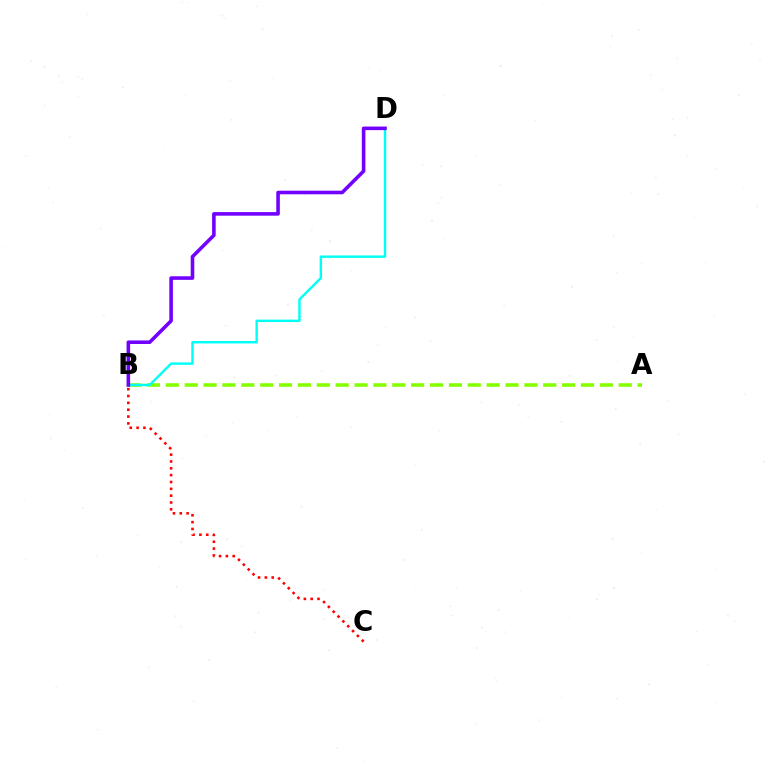{('A', 'B'): [{'color': '#84ff00', 'line_style': 'dashed', 'thickness': 2.56}], ('B', 'C'): [{'color': '#ff0000', 'line_style': 'dotted', 'thickness': 1.86}], ('B', 'D'): [{'color': '#00fff6', 'line_style': 'solid', 'thickness': 1.75}, {'color': '#7200ff', 'line_style': 'solid', 'thickness': 2.57}]}